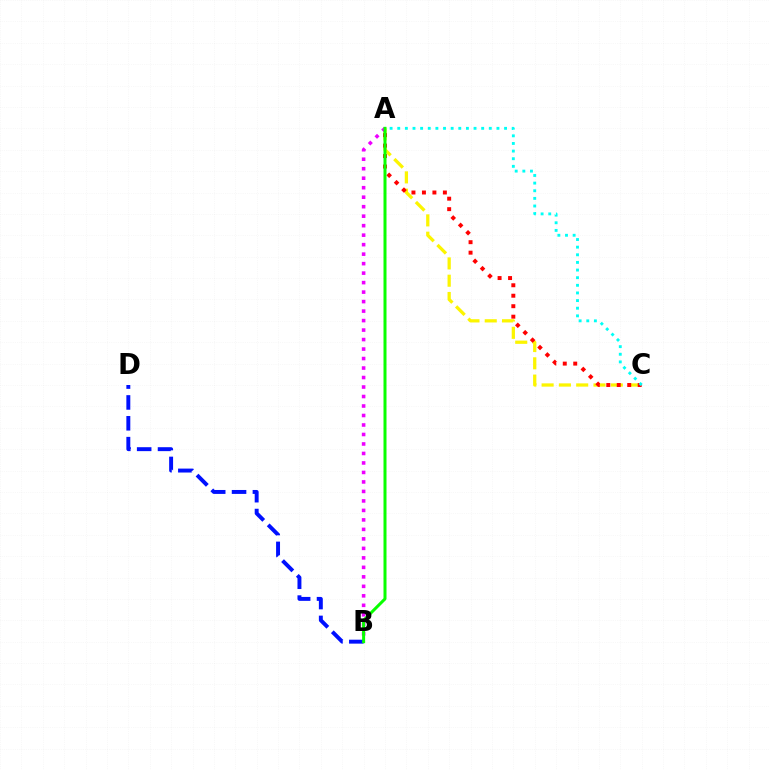{('A', 'C'): [{'color': '#fcf500', 'line_style': 'dashed', 'thickness': 2.35}, {'color': '#ff0000', 'line_style': 'dotted', 'thickness': 2.85}, {'color': '#00fff6', 'line_style': 'dotted', 'thickness': 2.07}], ('A', 'B'): [{'color': '#ee00ff', 'line_style': 'dotted', 'thickness': 2.58}, {'color': '#08ff00', 'line_style': 'solid', 'thickness': 2.16}], ('B', 'D'): [{'color': '#0010ff', 'line_style': 'dashed', 'thickness': 2.83}]}